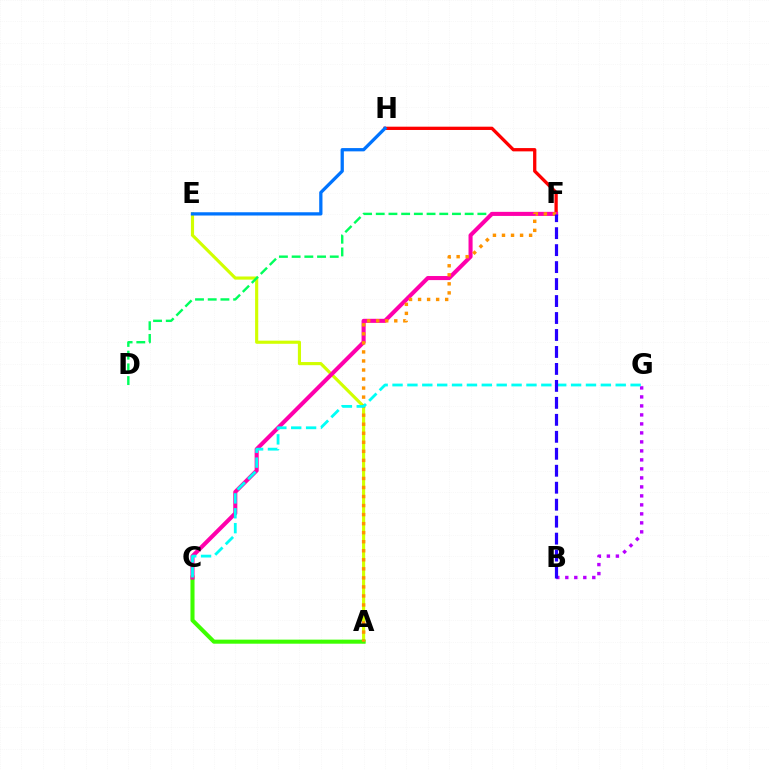{('A', 'E'): [{'color': '#d1ff00', 'line_style': 'solid', 'thickness': 2.26}], ('F', 'H'): [{'color': '#ff0000', 'line_style': 'solid', 'thickness': 2.37}], ('D', 'F'): [{'color': '#00ff5c', 'line_style': 'dashed', 'thickness': 1.73}], ('B', 'G'): [{'color': '#b900ff', 'line_style': 'dotted', 'thickness': 2.44}], ('E', 'H'): [{'color': '#0074ff', 'line_style': 'solid', 'thickness': 2.36}], ('A', 'C'): [{'color': '#3dff00', 'line_style': 'solid', 'thickness': 2.92}], ('C', 'F'): [{'color': '#ff00ac', 'line_style': 'solid', 'thickness': 2.93}], ('A', 'F'): [{'color': '#ff9400', 'line_style': 'dotted', 'thickness': 2.46}], ('C', 'G'): [{'color': '#00fff6', 'line_style': 'dashed', 'thickness': 2.02}], ('B', 'F'): [{'color': '#2500ff', 'line_style': 'dashed', 'thickness': 2.31}]}